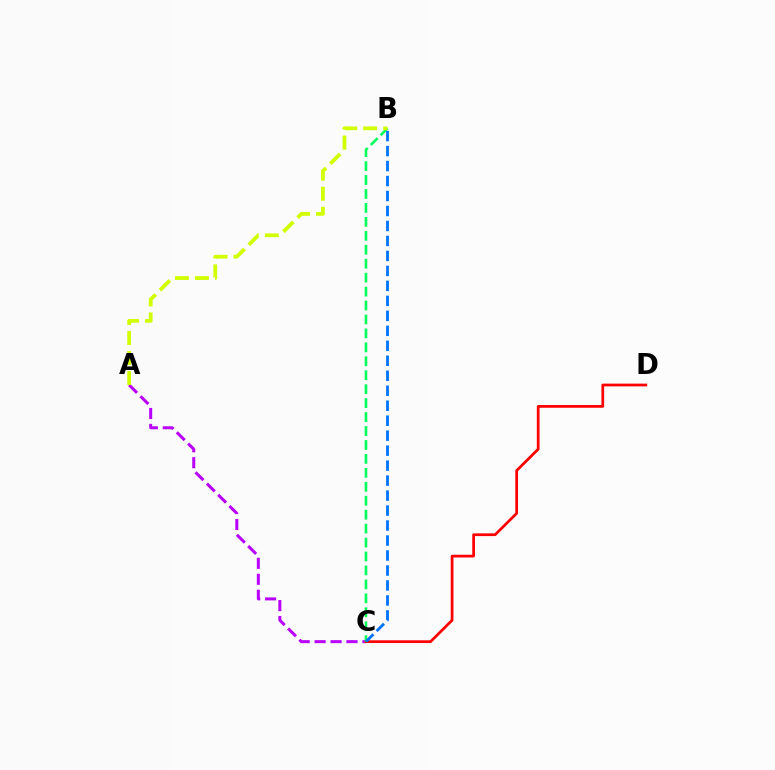{('A', 'C'): [{'color': '#b900ff', 'line_style': 'dashed', 'thickness': 2.17}], ('C', 'D'): [{'color': '#ff0000', 'line_style': 'solid', 'thickness': 1.97}], ('B', 'C'): [{'color': '#00ff5c', 'line_style': 'dashed', 'thickness': 1.89}, {'color': '#0074ff', 'line_style': 'dashed', 'thickness': 2.03}], ('A', 'B'): [{'color': '#d1ff00', 'line_style': 'dashed', 'thickness': 2.72}]}